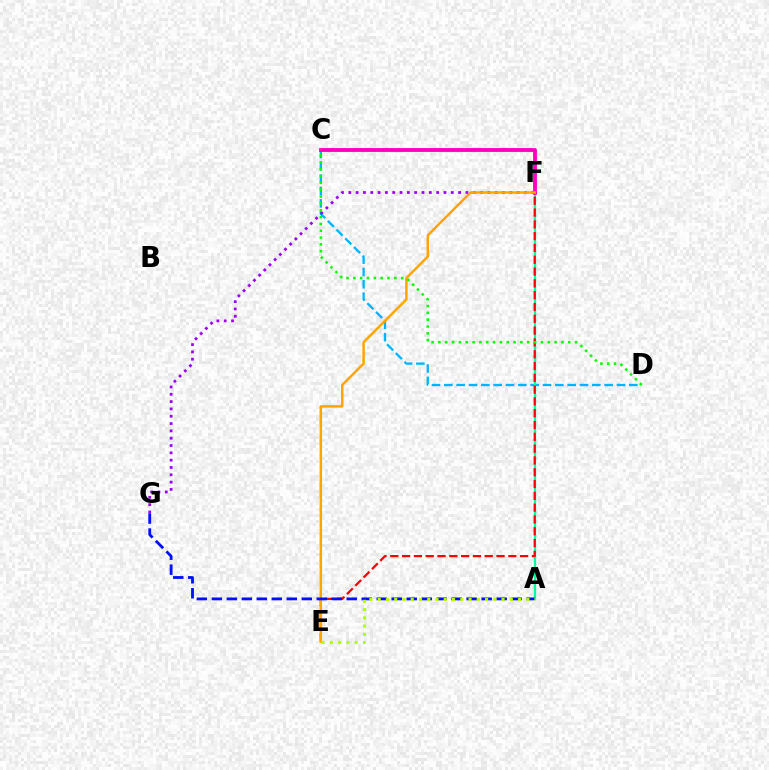{('C', 'D'): [{'color': '#00b5ff', 'line_style': 'dashed', 'thickness': 1.68}, {'color': '#08ff00', 'line_style': 'dotted', 'thickness': 1.86}], ('A', 'F'): [{'color': '#00ff9d', 'line_style': 'solid', 'thickness': 1.66}], ('F', 'G'): [{'color': '#9b00ff', 'line_style': 'dotted', 'thickness': 1.99}], ('C', 'F'): [{'color': '#ff00bd', 'line_style': 'solid', 'thickness': 2.76}], ('E', 'F'): [{'color': '#ff0000', 'line_style': 'dashed', 'thickness': 1.6}, {'color': '#ffa500', 'line_style': 'solid', 'thickness': 1.79}], ('A', 'G'): [{'color': '#0010ff', 'line_style': 'dashed', 'thickness': 2.04}], ('A', 'E'): [{'color': '#b3ff00', 'line_style': 'dotted', 'thickness': 2.24}]}